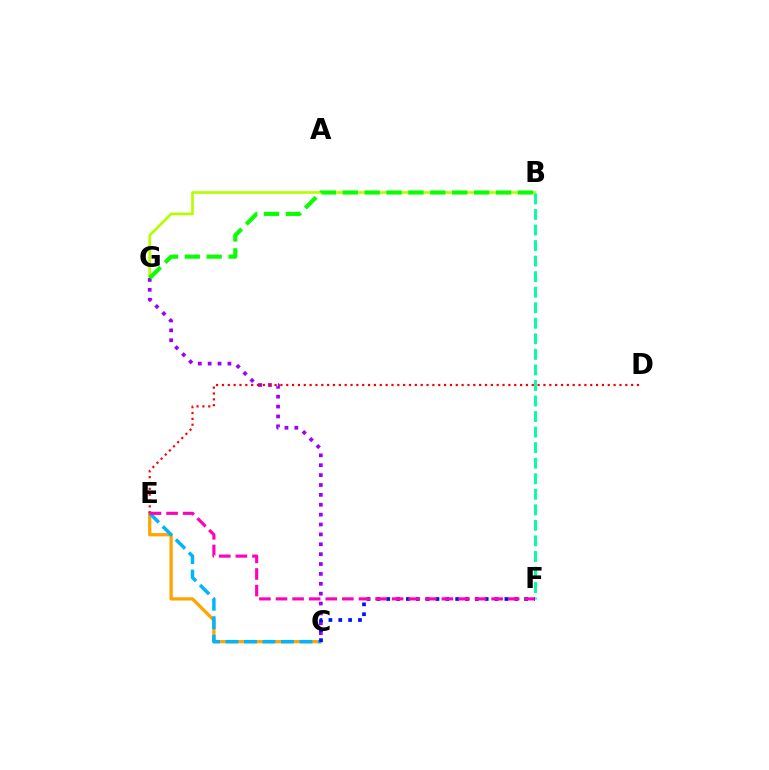{('B', 'G'): [{'color': '#b3ff00', 'line_style': 'solid', 'thickness': 1.92}, {'color': '#08ff00', 'line_style': 'dashed', 'thickness': 2.97}], ('C', 'G'): [{'color': '#9b00ff', 'line_style': 'dotted', 'thickness': 2.68}], ('C', 'E'): [{'color': '#ffa500', 'line_style': 'solid', 'thickness': 2.37}, {'color': '#00b5ff', 'line_style': 'dashed', 'thickness': 2.51}], ('B', 'F'): [{'color': '#00ff9d', 'line_style': 'dashed', 'thickness': 2.11}], ('D', 'E'): [{'color': '#ff0000', 'line_style': 'dotted', 'thickness': 1.59}], ('C', 'F'): [{'color': '#0010ff', 'line_style': 'dotted', 'thickness': 2.68}], ('E', 'F'): [{'color': '#ff00bd', 'line_style': 'dashed', 'thickness': 2.25}]}